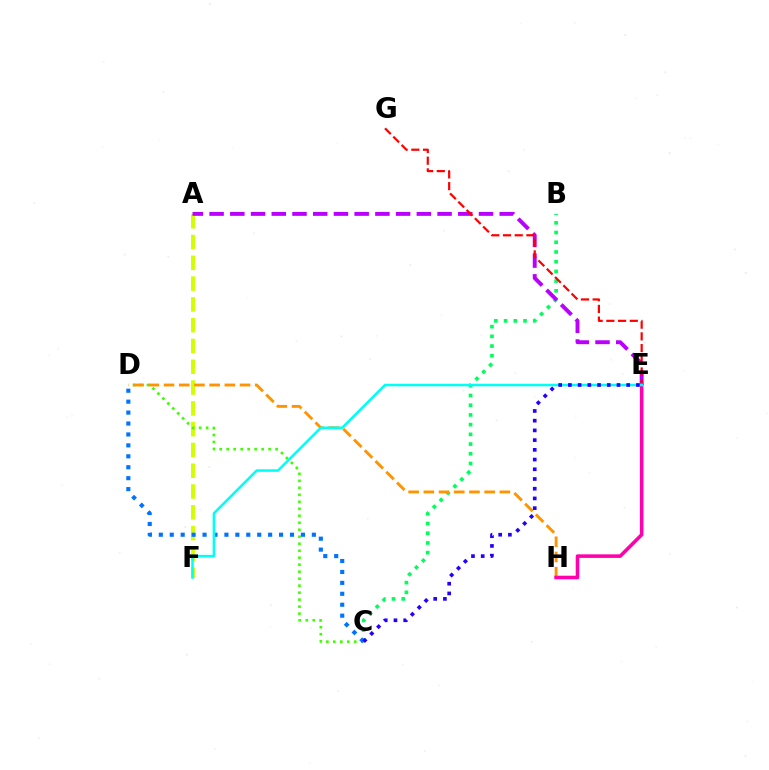{('A', 'F'): [{'color': '#d1ff00', 'line_style': 'dashed', 'thickness': 2.82}], ('B', 'C'): [{'color': '#00ff5c', 'line_style': 'dotted', 'thickness': 2.64}], ('C', 'D'): [{'color': '#3dff00', 'line_style': 'dotted', 'thickness': 1.9}, {'color': '#0074ff', 'line_style': 'dotted', 'thickness': 2.97}], ('A', 'E'): [{'color': '#b900ff', 'line_style': 'dashed', 'thickness': 2.82}], ('D', 'H'): [{'color': '#ff9400', 'line_style': 'dashed', 'thickness': 2.07}], ('E', 'G'): [{'color': '#ff0000', 'line_style': 'dashed', 'thickness': 1.59}], ('E', 'H'): [{'color': '#ff00ac', 'line_style': 'solid', 'thickness': 2.57}], ('E', 'F'): [{'color': '#00fff6', 'line_style': 'solid', 'thickness': 1.82}], ('C', 'E'): [{'color': '#2500ff', 'line_style': 'dotted', 'thickness': 2.64}]}